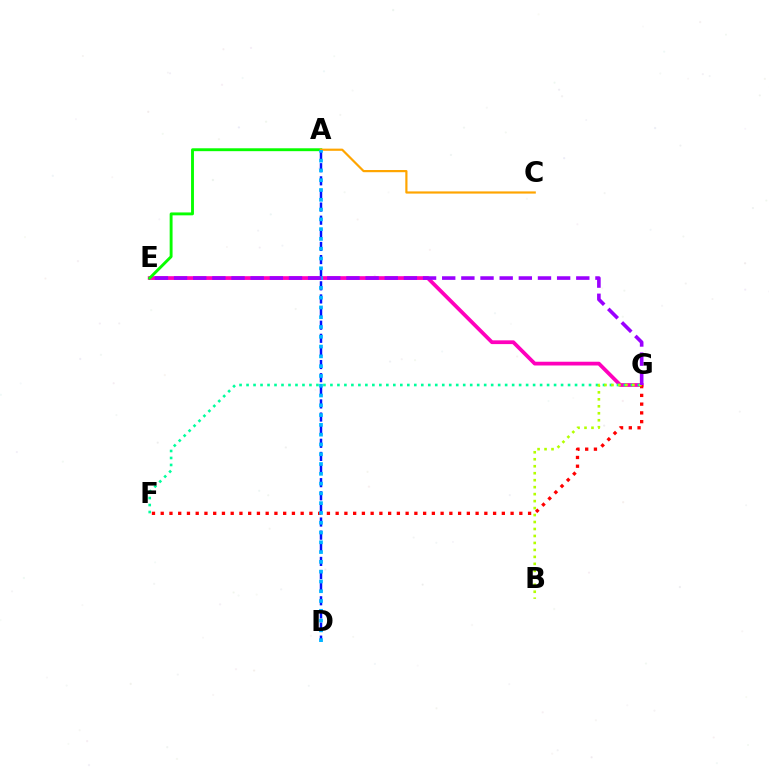{('E', 'G'): [{'color': '#ff00bd', 'line_style': 'solid', 'thickness': 2.7}, {'color': '#9b00ff', 'line_style': 'dashed', 'thickness': 2.6}], ('A', 'D'): [{'color': '#0010ff', 'line_style': 'dashed', 'thickness': 1.78}, {'color': '#00b5ff', 'line_style': 'dotted', 'thickness': 2.66}], ('A', 'E'): [{'color': '#08ff00', 'line_style': 'solid', 'thickness': 2.08}], ('F', 'G'): [{'color': '#ff0000', 'line_style': 'dotted', 'thickness': 2.38}, {'color': '#00ff9d', 'line_style': 'dotted', 'thickness': 1.9}], ('A', 'C'): [{'color': '#ffa500', 'line_style': 'solid', 'thickness': 1.58}], ('B', 'G'): [{'color': '#b3ff00', 'line_style': 'dotted', 'thickness': 1.89}]}